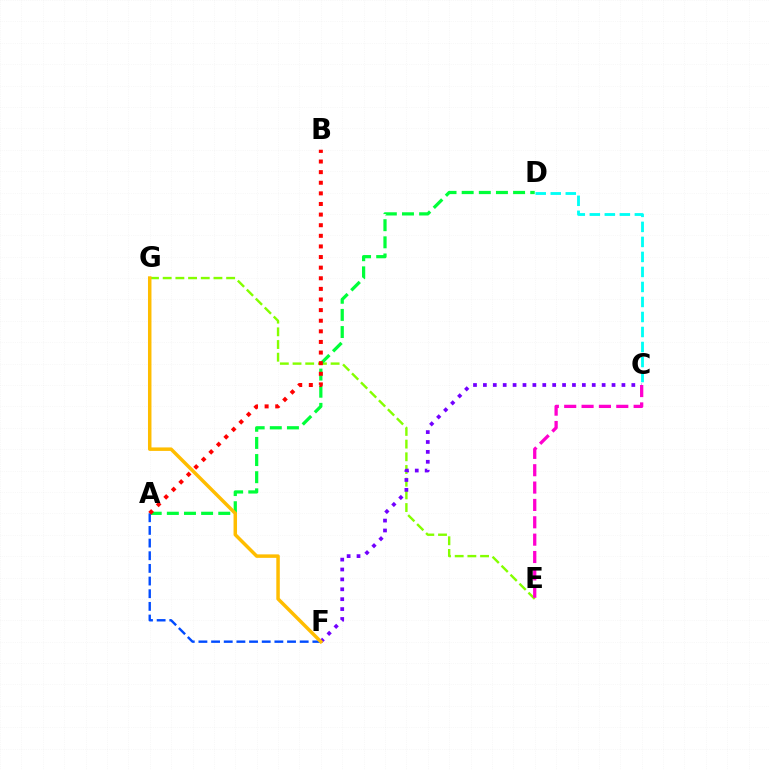{('E', 'G'): [{'color': '#84ff00', 'line_style': 'dashed', 'thickness': 1.72}], ('A', 'D'): [{'color': '#00ff39', 'line_style': 'dashed', 'thickness': 2.33}], ('C', 'D'): [{'color': '#00fff6', 'line_style': 'dashed', 'thickness': 2.04}], ('C', 'F'): [{'color': '#7200ff', 'line_style': 'dotted', 'thickness': 2.69}], ('A', 'F'): [{'color': '#004bff', 'line_style': 'dashed', 'thickness': 1.72}], ('F', 'G'): [{'color': '#ffbd00', 'line_style': 'solid', 'thickness': 2.51}], ('A', 'B'): [{'color': '#ff0000', 'line_style': 'dotted', 'thickness': 2.88}], ('C', 'E'): [{'color': '#ff00cf', 'line_style': 'dashed', 'thickness': 2.36}]}